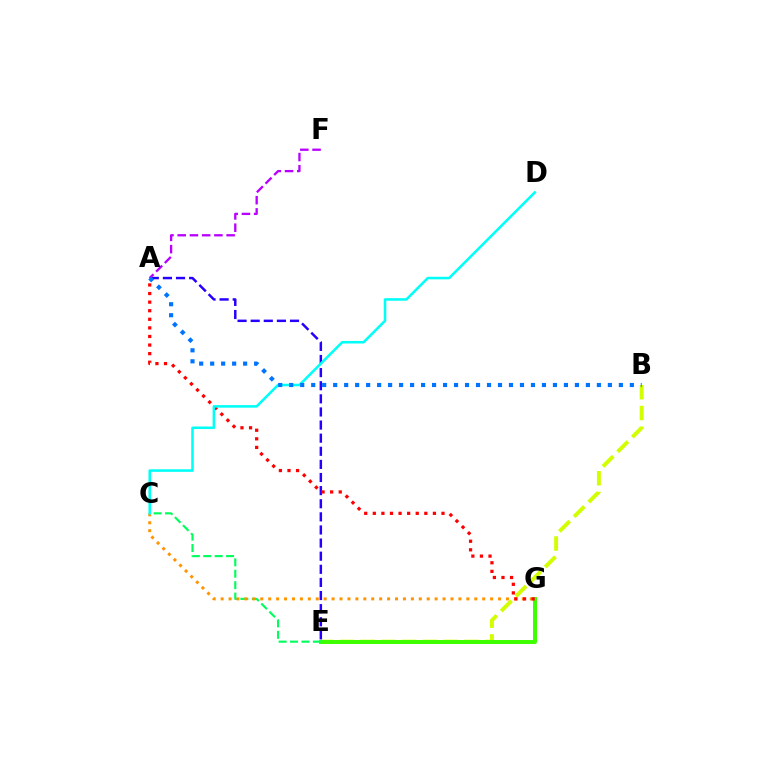{('E', 'G'): [{'color': '#ff00ac', 'line_style': 'dotted', 'thickness': 2.03}, {'color': '#3dff00', 'line_style': 'solid', 'thickness': 2.85}], ('B', 'E'): [{'color': '#d1ff00', 'line_style': 'dashed', 'thickness': 2.82}], ('C', 'E'): [{'color': '#00ff5c', 'line_style': 'dashed', 'thickness': 1.55}], ('A', 'E'): [{'color': '#2500ff', 'line_style': 'dashed', 'thickness': 1.78}], ('C', 'G'): [{'color': '#ff9400', 'line_style': 'dotted', 'thickness': 2.15}], ('A', 'F'): [{'color': '#b900ff', 'line_style': 'dashed', 'thickness': 1.66}], ('A', 'G'): [{'color': '#ff0000', 'line_style': 'dotted', 'thickness': 2.33}], ('C', 'D'): [{'color': '#00fff6', 'line_style': 'solid', 'thickness': 1.84}], ('A', 'B'): [{'color': '#0074ff', 'line_style': 'dotted', 'thickness': 2.99}]}